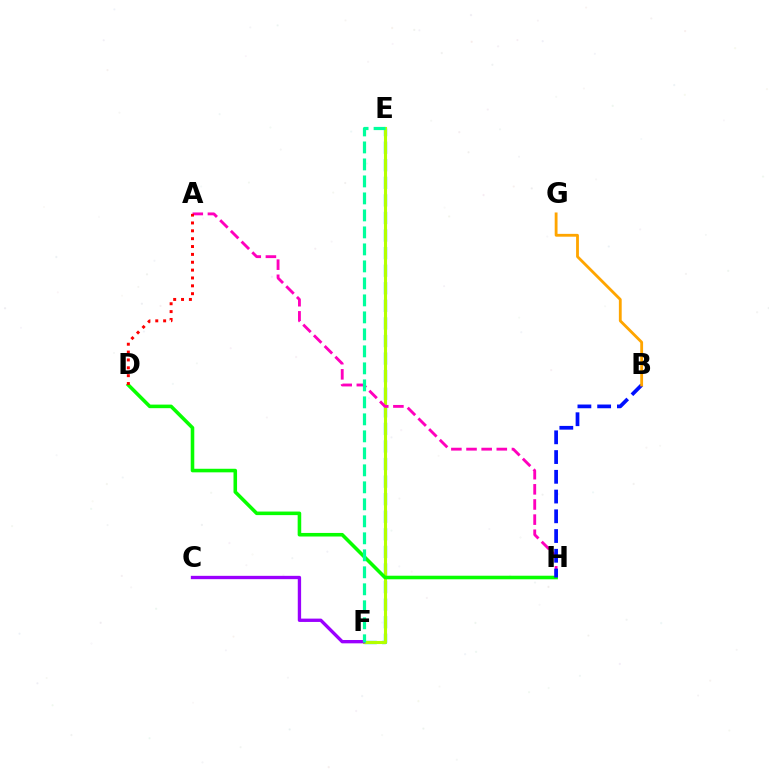{('E', 'F'): [{'color': '#00b5ff', 'line_style': 'dashed', 'thickness': 2.39}, {'color': '#b3ff00', 'line_style': 'solid', 'thickness': 2.23}, {'color': '#00ff9d', 'line_style': 'dashed', 'thickness': 2.31}], ('C', 'F'): [{'color': '#9b00ff', 'line_style': 'solid', 'thickness': 2.4}], ('D', 'H'): [{'color': '#08ff00', 'line_style': 'solid', 'thickness': 2.57}], ('A', 'H'): [{'color': '#ff00bd', 'line_style': 'dashed', 'thickness': 2.06}], ('B', 'H'): [{'color': '#0010ff', 'line_style': 'dashed', 'thickness': 2.68}], ('A', 'D'): [{'color': '#ff0000', 'line_style': 'dotted', 'thickness': 2.14}], ('B', 'G'): [{'color': '#ffa500', 'line_style': 'solid', 'thickness': 2.03}]}